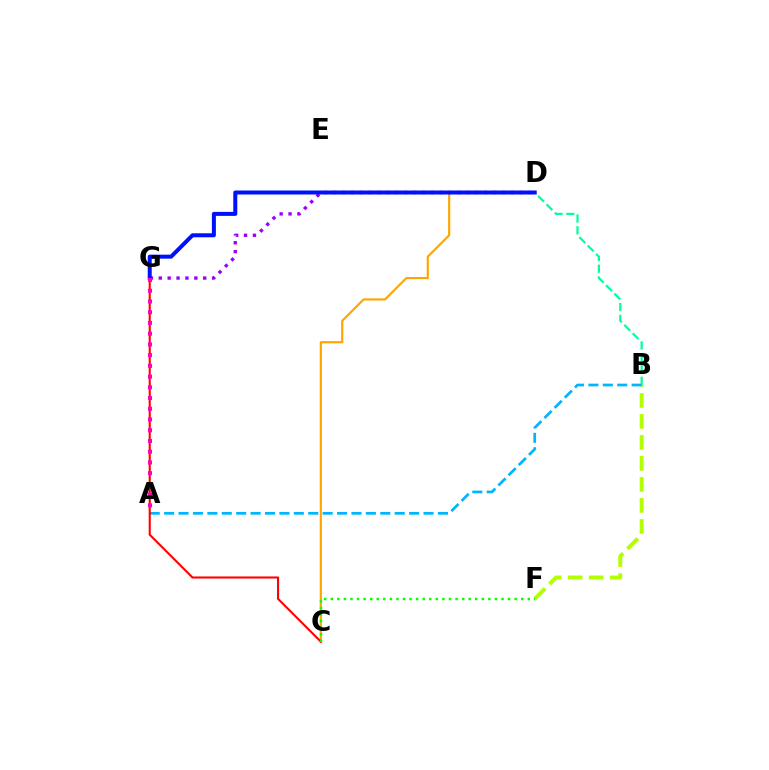{('C', 'D'): [{'color': '#ffa500', 'line_style': 'solid', 'thickness': 1.55}], ('B', 'F'): [{'color': '#b3ff00', 'line_style': 'dashed', 'thickness': 2.85}], ('D', 'G'): [{'color': '#9b00ff', 'line_style': 'dotted', 'thickness': 2.41}, {'color': '#0010ff', 'line_style': 'solid', 'thickness': 2.88}], ('B', 'D'): [{'color': '#00ff9d', 'line_style': 'dashed', 'thickness': 1.6}], ('A', 'B'): [{'color': '#00b5ff', 'line_style': 'dashed', 'thickness': 1.96}], ('C', 'G'): [{'color': '#ff0000', 'line_style': 'solid', 'thickness': 1.5}], ('A', 'G'): [{'color': '#ff00bd', 'line_style': 'dotted', 'thickness': 2.92}], ('C', 'F'): [{'color': '#08ff00', 'line_style': 'dotted', 'thickness': 1.78}]}